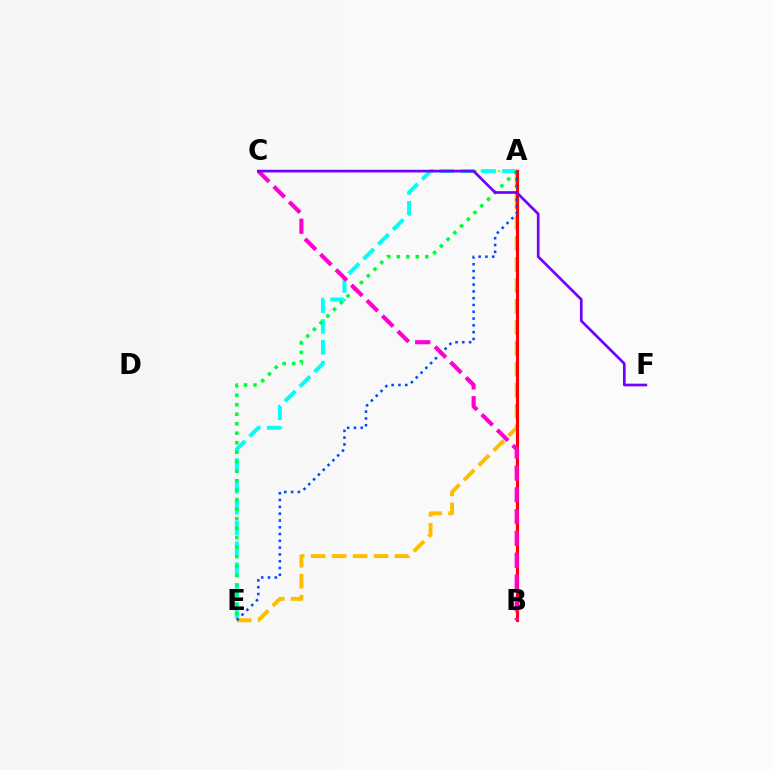{('A', 'C'): [{'color': '#84ff00', 'line_style': 'dotted', 'thickness': 1.55}], ('A', 'E'): [{'color': '#00fff6', 'line_style': 'dashed', 'thickness': 2.83}, {'color': '#ffbd00', 'line_style': 'dashed', 'thickness': 2.85}, {'color': '#00ff39', 'line_style': 'dotted', 'thickness': 2.58}, {'color': '#004bff', 'line_style': 'dotted', 'thickness': 1.85}], ('A', 'B'): [{'color': '#ff0000', 'line_style': 'solid', 'thickness': 2.25}], ('B', 'C'): [{'color': '#ff00cf', 'line_style': 'dashed', 'thickness': 2.96}], ('C', 'F'): [{'color': '#7200ff', 'line_style': 'solid', 'thickness': 1.93}]}